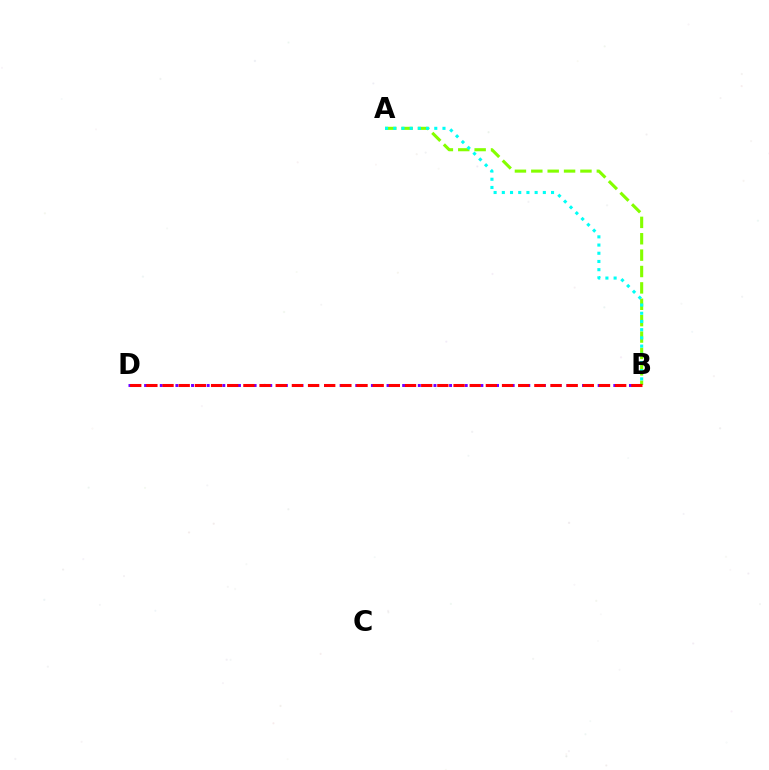{('A', 'B'): [{'color': '#84ff00', 'line_style': 'dashed', 'thickness': 2.23}, {'color': '#00fff6', 'line_style': 'dotted', 'thickness': 2.23}], ('B', 'D'): [{'color': '#7200ff', 'line_style': 'dotted', 'thickness': 2.12}, {'color': '#ff0000', 'line_style': 'dashed', 'thickness': 2.2}]}